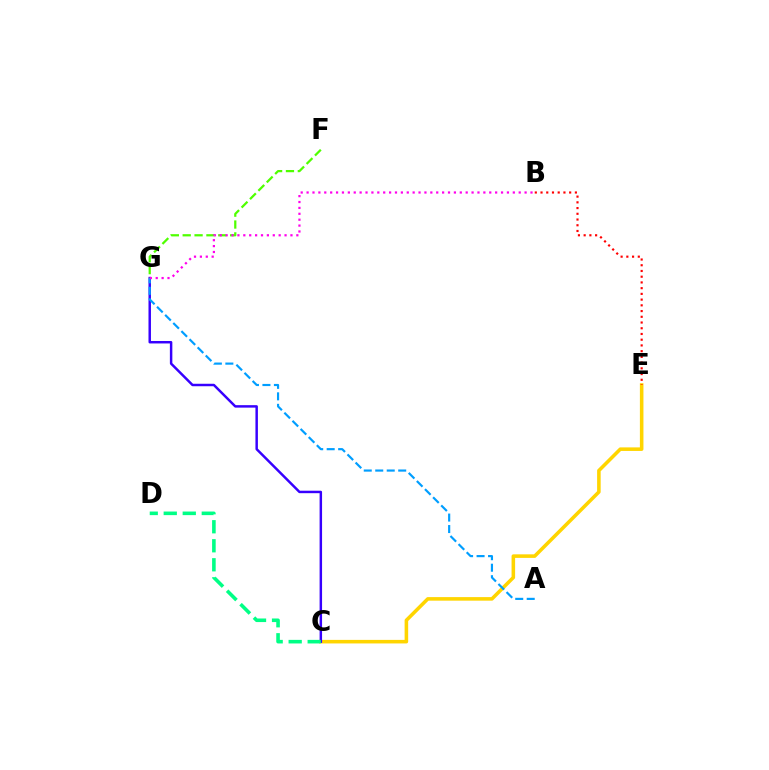{('C', 'E'): [{'color': '#ffd500', 'line_style': 'solid', 'thickness': 2.56}], ('C', 'G'): [{'color': '#3700ff', 'line_style': 'solid', 'thickness': 1.78}], ('A', 'G'): [{'color': '#009eff', 'line_style': 'dashed', 'thickness': 1.56}], ('F', 'G'): [{'color': '#4fff00', 'line_style': 'dashed', 'thickness': 1.61}], ('B', 'E'): [{'color': '#ff0000', 'line_style': 'dotted', 'thickness': 1.56}], ('B', 'G'): [{'color': '#ff00ed', 'line_style': 'dotted', 'thickness': 1.6}], ('C', 'D'): [{'color': '#00ff86', 'line_style': 'dashed', 'thickness': 2.58}]}